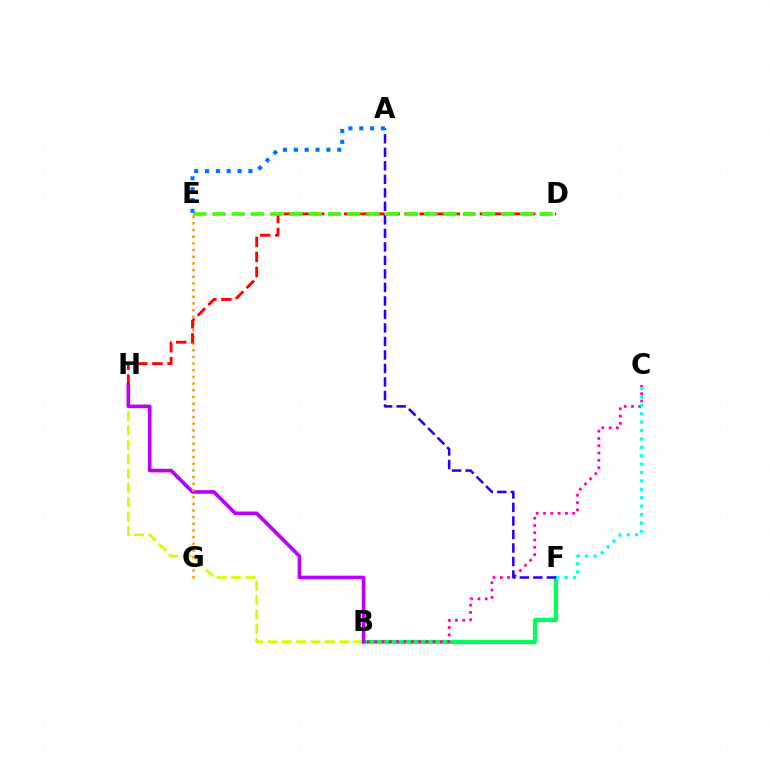{('B', 'F'): [{'color': '#00ff5c', 'line_style': 'solid', 'thickness': 3.0}], ('B', 'H'): [{'color': '#d1ff00', 'line_style': 'dashed', 'thickness': 1.95}, {'color': '#b900ff', 'line_style': 'solid', 'thickness': 2.62}], ('E', 'G'): [{'color': '#ff9400', 'line_style': 'dotted', 'thickness': 1.81}], ('B', 'C'): [{'color': '#ff00ac', 'line_style': 'dotted', 'thickness': 1.98}], ('C', 'F'): [{'color': '#00fff6', 'line_style': 'dotted', 'thickness': 2.28}], ('D', 'H'): [{'color': '#ff0000', 'line_style': 'dashed', 'thickness': 2.05}], ('A', 'F'): [{'color': '#2500ff', 'line_style': 'dashed', 'thickness': 1.84}], ('D', 'E'): [{'color': '#3dff00', 'line_style': 'dashed', 'thickness': 2.62}], ('A', 'E'): [{'color': '#0074ff', 'line_style': 'dotted', 'thickness': 2.95}]}